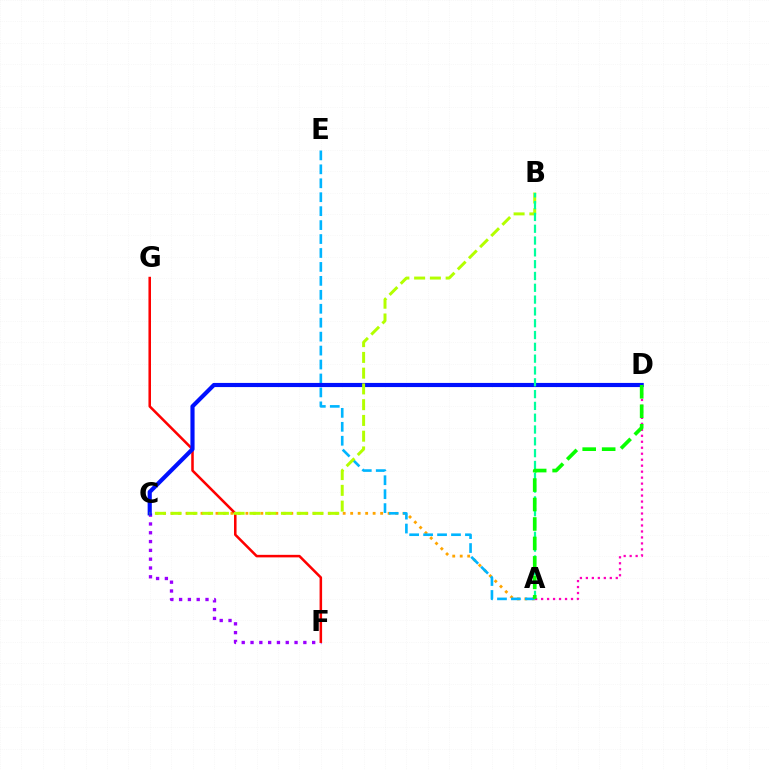{('A', 'D'): [{'color': '#ff00bd', 'line_style': 'dotted', 'thickness': 1.62}, {'color': '#08ff00', 'line_style': 'dashed', 'thickness': 2.64}], ('A', 'C'): [{'color': '#ffa500', 'line_style': 'dotted', 'thickness': 2.03}], ('C', 'F'): [{'color': '#9b00ff', 'line_style': 'dotted', 'thickness': 2.39}], ('A', 'E'): [{'color': '#00b5ff', 'line_style': 'dashed', 'thickness': 1.89}], ('F', 'G'): [{'color': '#ff0000', 'line_style': 'solid', 'thickness': 1.83}], ('C', 'D'): [{'color': '#0010ff', 'line_style': 'solid', 'thickness': 2.99}], ('B', 'C'): [{'color': '#b3ff00', 'line_style': 'dashed', 'thickness': 2.14}], ('A', 'B'): [{'color': '#00ff9d', 'line_style': 'dashed', 'thickness': 1.6}]}